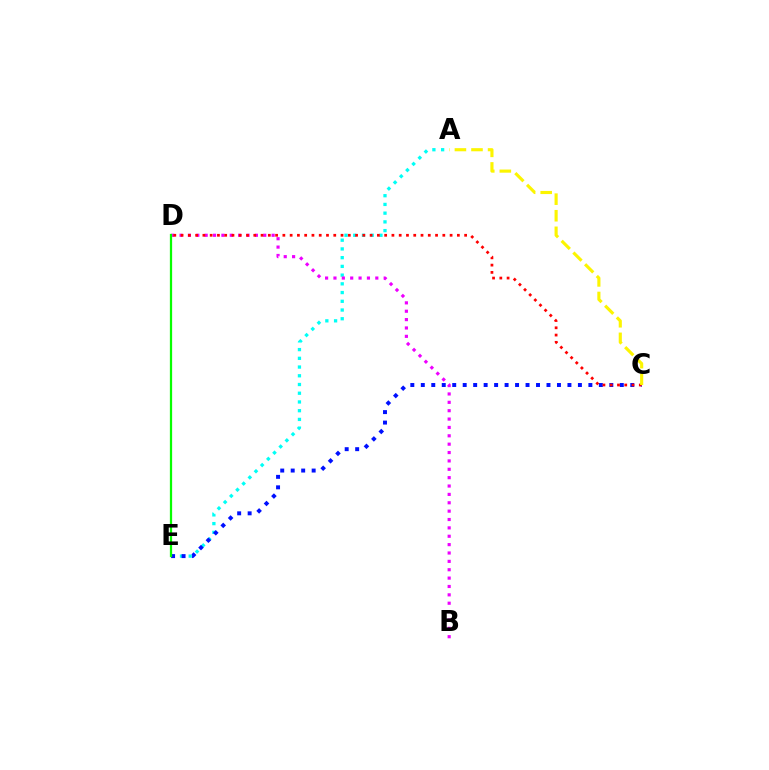{('A', 'E'): [{'color': '#00fff6', 'line_style': 'dotted', 'thickness': 2.37}], ('B', 'D'): [{'color': '#ee00ff', 'line_style': 'dotted', 'thickness': 2.27}], ('C', 'E'): [{'color': '#0010ff', 'line_style': 'dotted', 'thickness': 2.85}], ('C', 'D'): [{'color': '#ff0000', 'line_style': 'dotted', 'thickness': 1.98}], ('D', 'E'): [{'color': '#08ff00', 'line_style': 'solid', 'thickness': 1.63}], ('A', 'C'): [{'color': '#fcf500', 'line_style': 'dashed', 'thickness': 2.25}]}